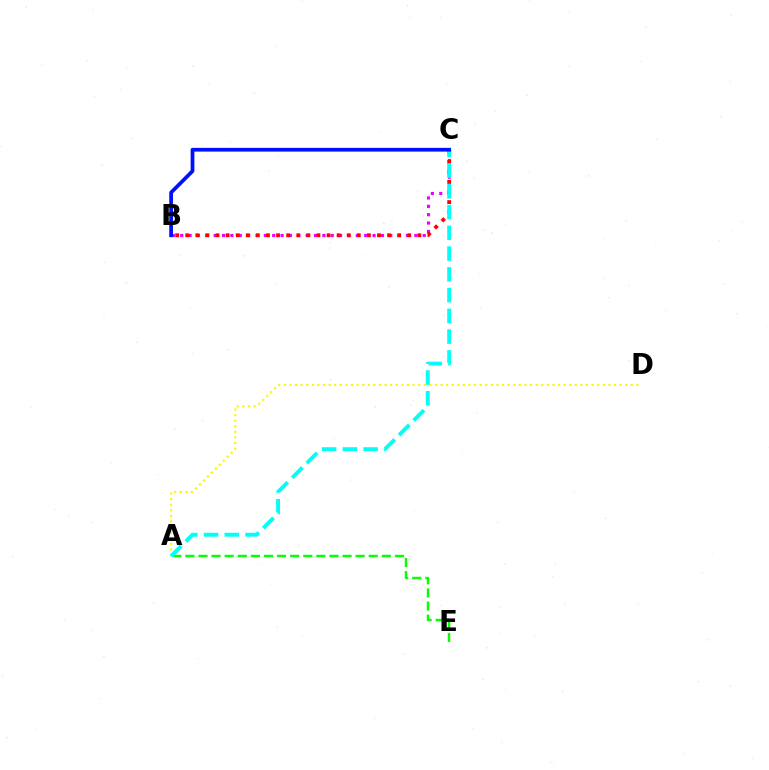{('A', 'E'): [{'color': '#08ff00', 'line_style': 'dashed', 'thickness': 1.78}], ('B', 'C'): [{'color': '#ee00ff', 'line_style': 'dotted', 'thickness': 2.27}, {'color': '#ff0000', 'line_style': 'dotted', 'thickness': 2.74}, {'color': '#0010ff', 'line_style': 'solid', 'thickness': 2.69}], ('A', 'D'): [{'color': '#fcf500', 'line_style': 'dotted', 'thickness': 1.52}], ('A', 'C'): [{'color': '#00fff6', 'line_style': 'dashed', 'thickness': 2.82}]}